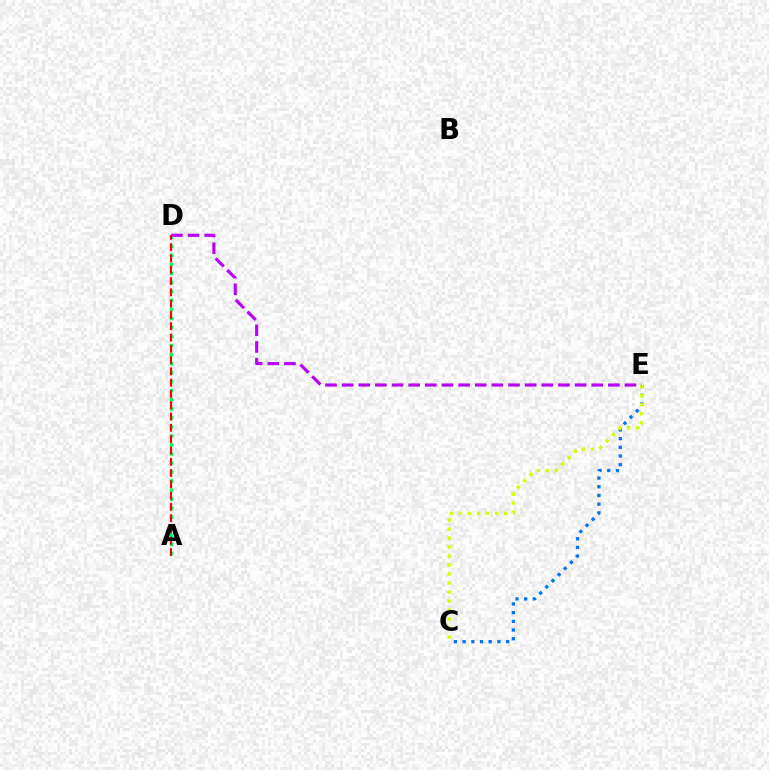{('A', 'D'): [{'color': '#00ff5c', 'line_style': 'dotted', 'thickness': 2.45}, {'color': '#ff0000', 'line_style': 'dashed', 'thickness': 1.53}], ('C', 'E'): [{'color': '#0074ff', 'line_style': 'dotted', 'thickness': 2.36}, {'color': '#d1ff00', 'line_style': 'dotted', 'thickness': 2.45}], ('D', 'E'): [{'color': '#b900ff', 'line_style': 'dashed', 'thickness': 2.26}]}